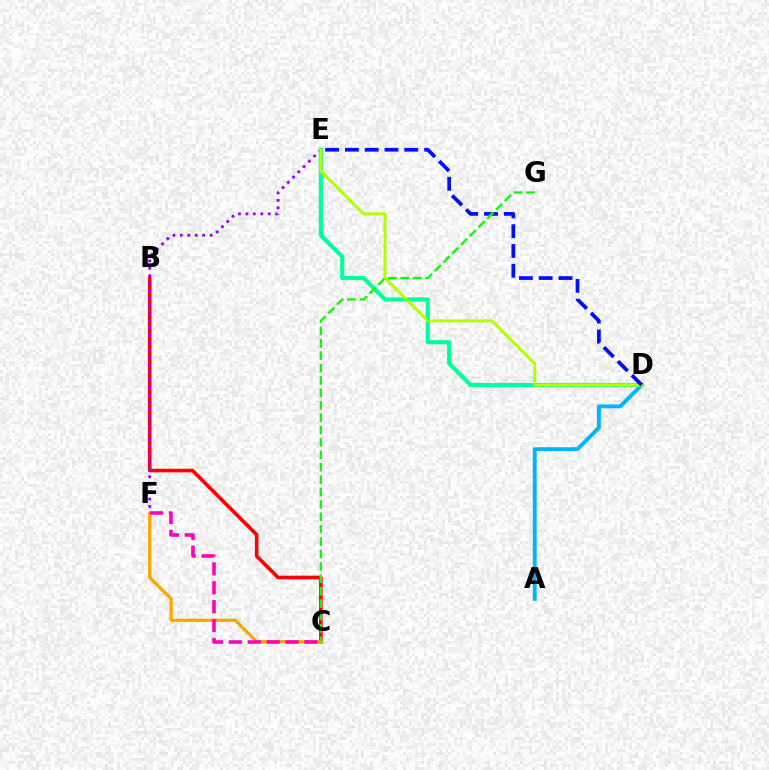{('B', 'C'): [{'color': '#ff0000', 'line_style': 'solid', 'thickness': 2.6}], ('E', 'F'): [{'color': '#9b00ff', 'line_style': 'dotted', 'thickness': 2.02}], ('A', 'D'): [{'color': '#00b5ff', 'line_style': 'solid', 'thickness': 2.8}], ('D', 'E'): [{'color': '#00ff9d', 'line_style': 'solid', 'thickness': 2.98}, {'color': '#b3ff00', 'line_style': 'solid', 'thickness': 2.13}, {'color': '#0010ff', 'line_style': 'dashed', 'thickness': 2.69}], ('C', 'F'): [{'color': '#ffa500', 'line_style': 'solid', 'thickness': 2.36}, {'color': '#ff00bd', 'line_style': 'dashed', 'thickness': 2.57}], ('C', 'G'): [{'color': '#08ff00', 'line_style': 'dashed', 'thickness': 1.68}]}